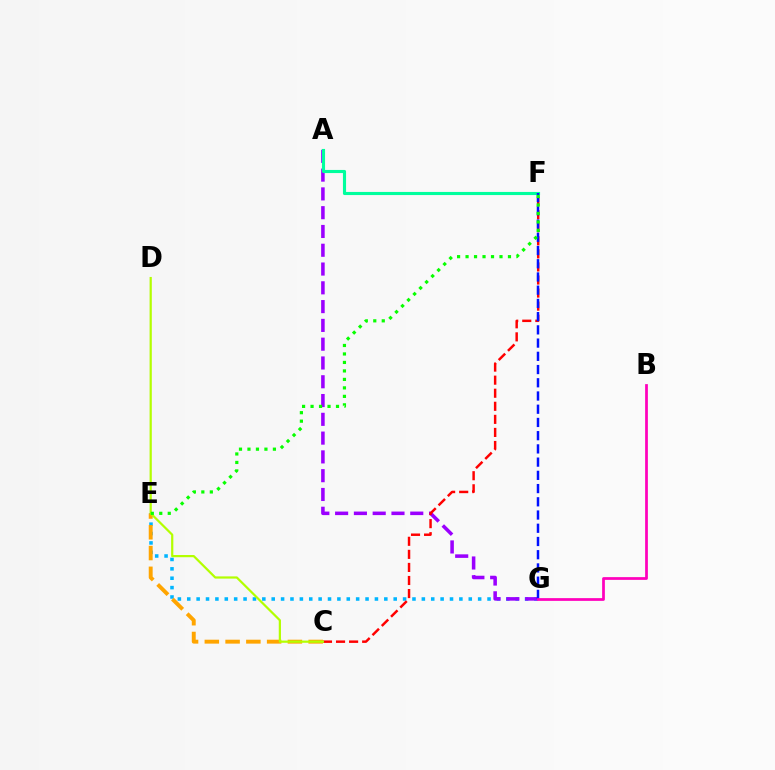{('E', 'G'): [{'color': '#00b5ff', 'line_style': 'dotted', 'thickness': 2.55}], ('A', 'G'): [{'color': '#9b00ff', 'line_style': 'dashed', 'thickness': 2.55}], ('C', 'E'): [{'color': '#ffa500', 'line_style': 'dashed', 'thickness': 2.82}], ('C', 'F'): [{'color': '#ff0000', 'line_style': 'dashed', 'thickness': 1.77}], ('A', 'F'): [{'color': '#00ff9d', 'line_style': 'solid', 'thickness': 2.25}], ('F', 'G'): [{'color': '#0010ff', 'line_style': 'dashed', 'thickness': 1.8}], ('C', 'D'): [{'color': '#b3ff00', 'line_style': 'solid', 'thickness': 1.59}], ('E', 'F'): [{'color': '#08ff00', 'line_style': 'dotted', 'thickness': 2.3}], ('B', 'G'): [{'color': '#ff00bd', 'line_style': 'solid', 'thickness': 1.97}]}